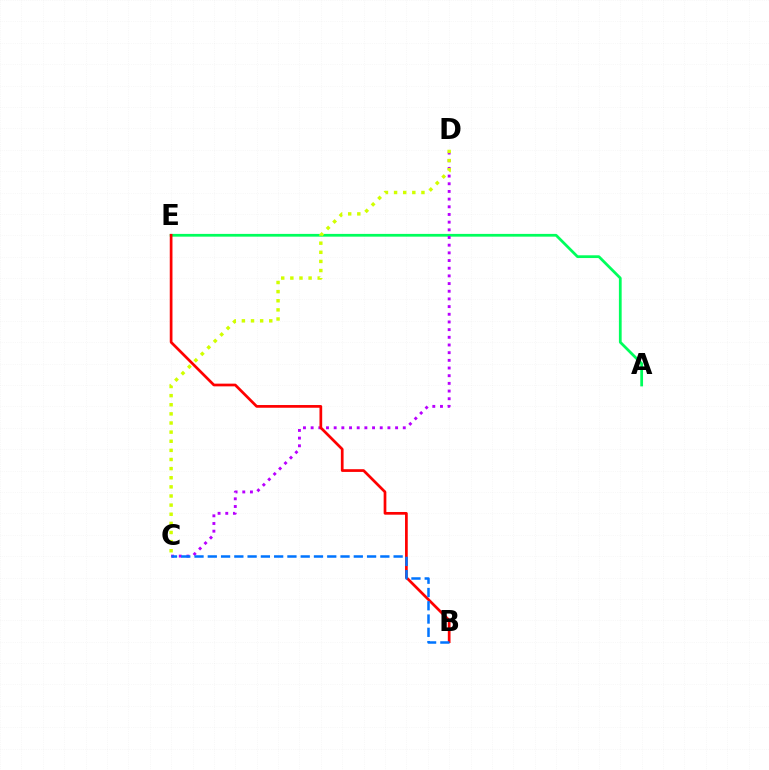{('A', 'E'): [{'color': '#00ff5c', 'line_style': 'solid', 'thickness': 1.98}], ('C', 'D'): [{'color': '#b900ff', 'line_style': 'dotted', 'thickness': 2.09}, {'color': '#d1ff00', 'line_style': 'dotted', 'thickness': 2.48}], ('B', 'E'): [{'color': '#ff0000', 'line_style': 'solid', 'thickness': 1.95}], ('B', 'C'): [{'color': '#0074ff', 'line_style': 'dashed', 'thickness': 1.8}]}